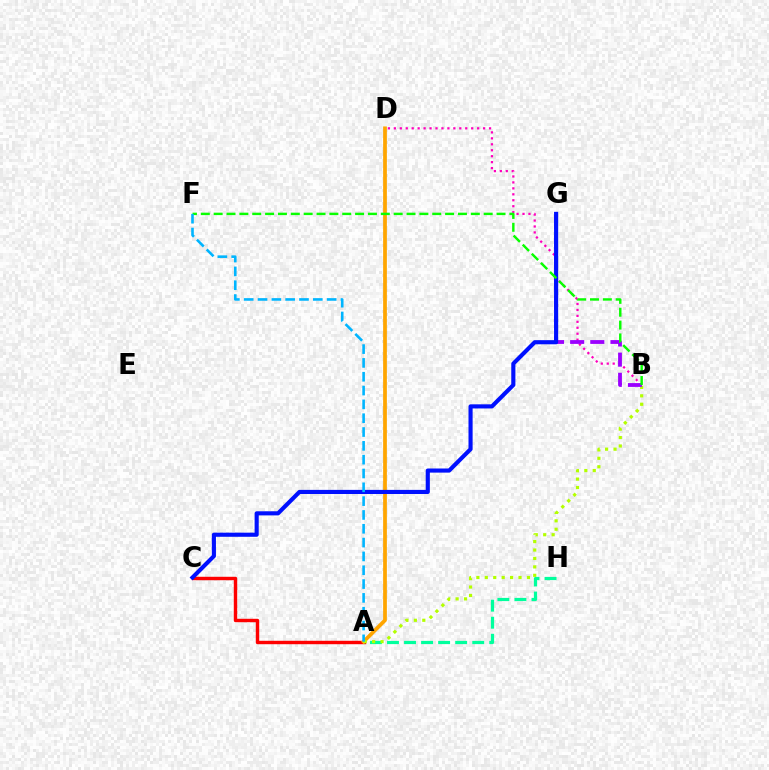{('A', 'C'): [{'color': '#ff0000', 'line_style': 'solid', 'thickness': 2.47}], ('A', 'H'): [{'color': '#00ff9d', 'line_style': 'dashed', 'thickness': 2.32}], ('A', 'D'): [{'color': '#ffa500', 'line_style': 'solid', 'thickness': 2.7}], ('A', 'B'): [{'color': '#b3ff00', 'line_style': 'dotted', 'thickness': 2.29}], ('B', 'D'): [{'color': '#ff00bd', 'line_style': 'dotted', 'thickness': 1.62}], ('B', 'G'): [{'color': '#9b00ff', 'line_style': 'dashed', 'thickness': 2.74}], ('C', 'G'): [{'color': '#0010ff', 'line_style': 'solid', 'thickness': 2.97}], ('B', 'F'): [{'color': '#08ff00', 'line_style': 'dashed', 'thickness': 1.75}], ('A', 'F'): [{'color': '#00b5ff', 'line_style': 'dashed', 'thickness': 1.88}]}